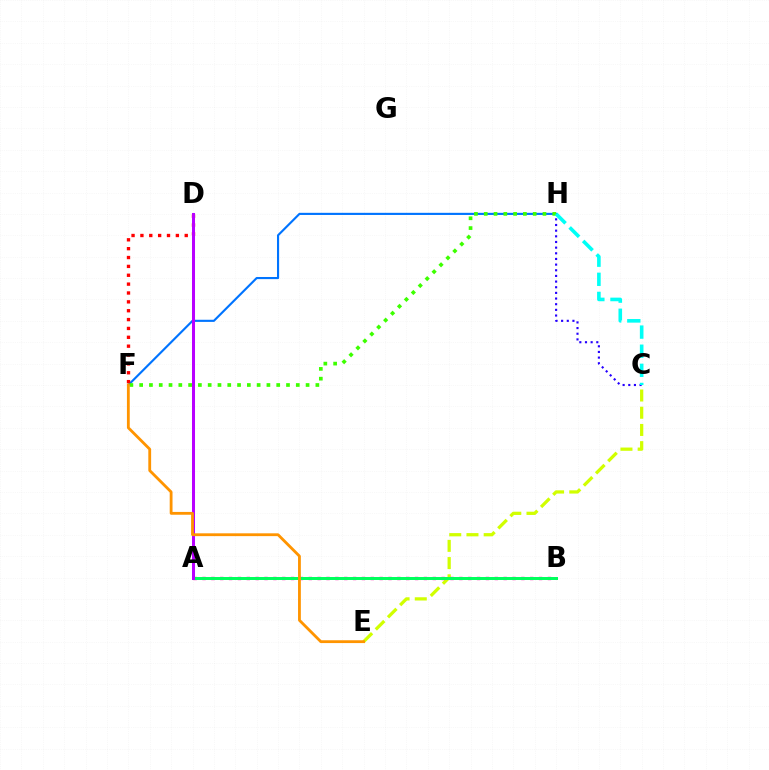{('C', 'E'): [{'color': '#d1ff00', 'line_style': 'dashed', 'thickness': 2.34}], ('F', 'H'): [{'color': '#0074ff', 'line_style': 'solid', 'thickness': 1.54}, {'color': '#3dff00', 'line_style': 'dotted', 'thickness': 2.66}], ('C', 'H'): [{'color': '#2500ff', 'line_style': 'dotted', 'thickness': 1.54}, {'color': '#00fff6', 'line_style': 'dashed', 'thickness': 2.6}], ('D', 'F'): [{'color': '#ff0000', 'line_style': 'dotted', 'thickness': 2.41}], ('A', 'B'): [{'color': '#ff00ac', 'line_style': 'dotted', 'thickness': 2.41}, {'color': '#00ff5c', 'line_style': 'solid', 'thickness': 2.15}], ('A', 'D'): [{'color': '#b900ff', 'line_style': 'solid', 'thickness': 2.17}], ('E', 'F'): [{'color': '#ff9400', 'line_style': 'solid', 'thickness': 2.03}]}